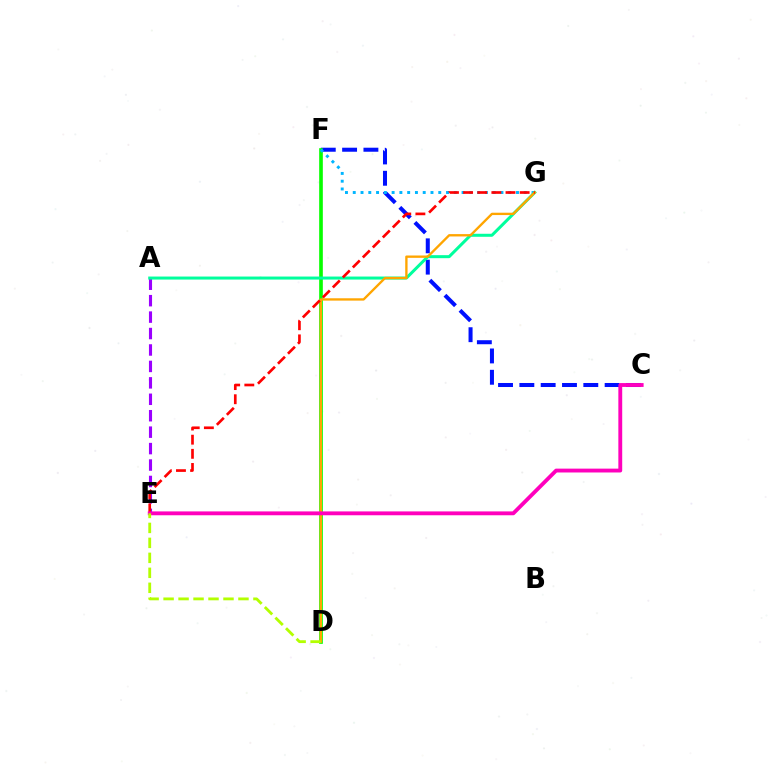{('C', 'F'): [{'color': '#0010ff', 'line_style': 'dashed', 'thickness': 2.9}], ('D', 'F'): [{'color': '#08ff00', 'line_style': 'solid', 'thickness': 2.63}], ('F', 'G'): [{'color': '#00b5ff', 'line_style': 'dotted', 'thickness': 2.11}], ('A', 'E'): [{'color': '#9b00ff', 'line_style': 'dashed', 'thickness': 2.23}], ('A', 'G'): [{'color': '#00ff9d', 'line_style': 'solid', 'thickness': 2.17}], ('D', 'G'): [{'color': '#ffa500', 'line_style': 'solid', 'thickness': 1.69}], ('E', 'G'): [{'color': '#ff0000', 'line_style': 'dashed', 'thickness': 1.92}], ('C', 'E'): [{'color': '#ff00bd', 'line_style': 'solid', 'thickness': 2.77}], ('D', 'E'): [{'color': '#b3ff00', 'line_style': 'dashed', 'thickness': 2.03}]}